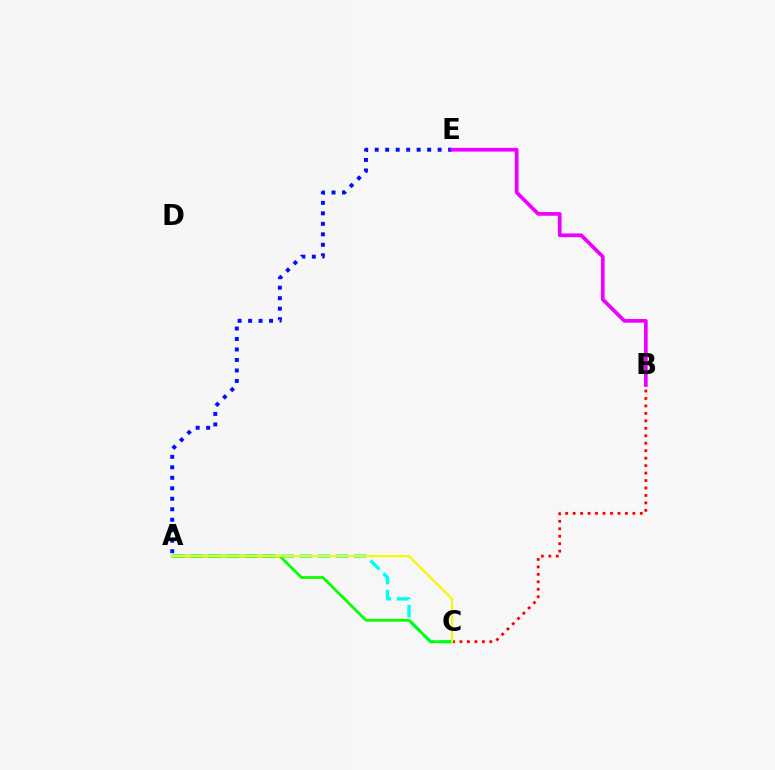{('A', 'C'): [{'color': '#00fff6', 'line_style': 'dashed', 'thickness': 2.47}, {'color': '#08ff00', 'line_style': 'solid', 'thickness': 1.99}, {'color': '#fcf500', 'line_style': 'solid', 'thickness': 1.57}], ('A', 'E'): [{'color': '#0010ff', 'line_style': 'dotted', 'thickness': 2.85}], ('B', 'C'): [{'color': '#ff0000', 'line_style': 'dotted', 'thickness': 2.03}], ('B', 'E'): [{'color': '#ee00ff', 'line_style': 'solid', 'thickness': 2.68}]}